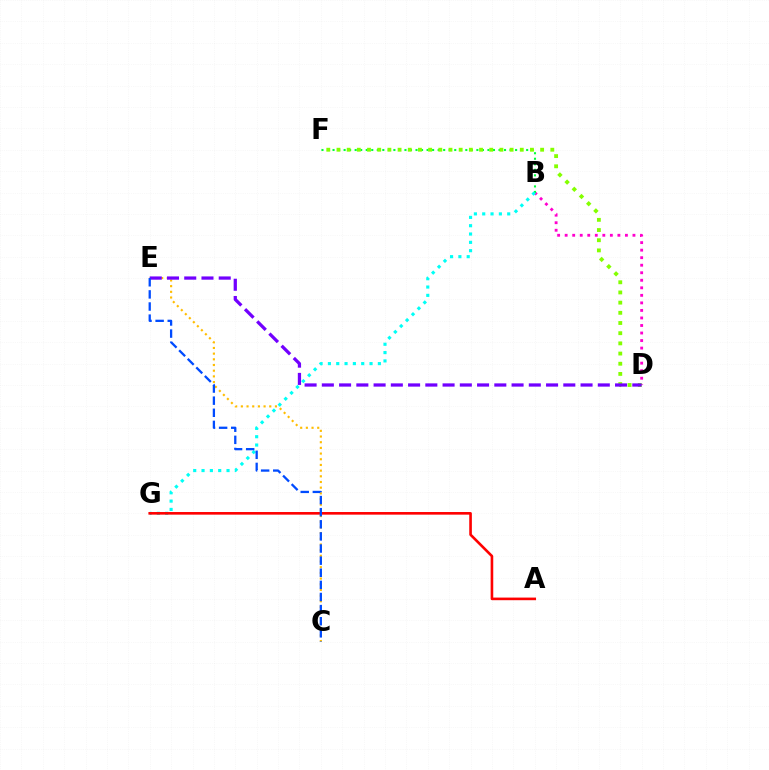{('B', 'D'): [{'color': '#ff00cf', 'line_style': 'dotted', 'thickness': 2.05}], ('B', 'F'): [{'color': '#00ff39', 'line_style': 'dotted', 'thickness': 1.5}], ('B', 'G'): [{'color': '#00fff6', 'line_style': 'dotted', 'thickness': 2.26}], ('C', 'E'): [{'color': '#ffbd00', 'line_style': 'dotted', 'thickness': 1.54}, {'color': '#004bff', 'line_style': 'dashed', 'thickness': 1.65}], ('D', 'F'): [{'color': '#84ff00', 'line_style': 'dotted', 'thickness': 2.77}], ('A', 'G'): [{'color': '#ff0000', 'line_style': 'solid', 'thickness': 1.89}], ('D', 'E'): [{'color': '#7200ff', 'line_style': 'dashed', 'thickness': 2.34}]}